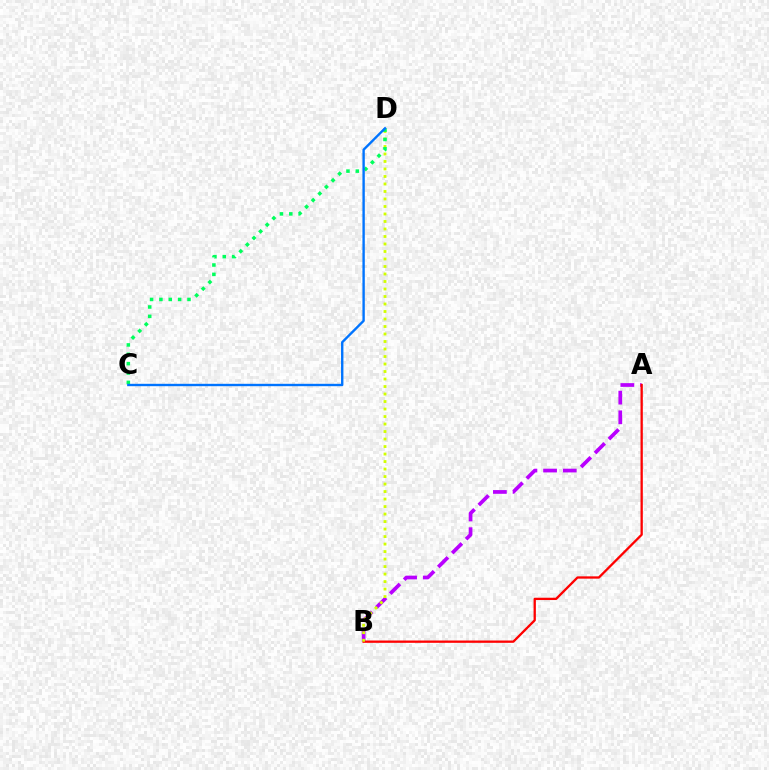{('A', 'B'): [{'color': '#b900ff', 'line_style': 'dashed', 'thickness': 2.67}, {'color': '#ff0000', 'line_style': 'solid', 'thickness': 1.66}], ('B', 'D'): [{'color': '#d1ff00', 'line_style': 'dotted', 'thickness': 2.04}], ('C', 'D'): [{'color': '#00ff5c', 'line_style': 'dotted', 'thickness': 2.54}, {'color': '#0074ff', 'line_style': 'solid', 'thickness': 1.71}]}